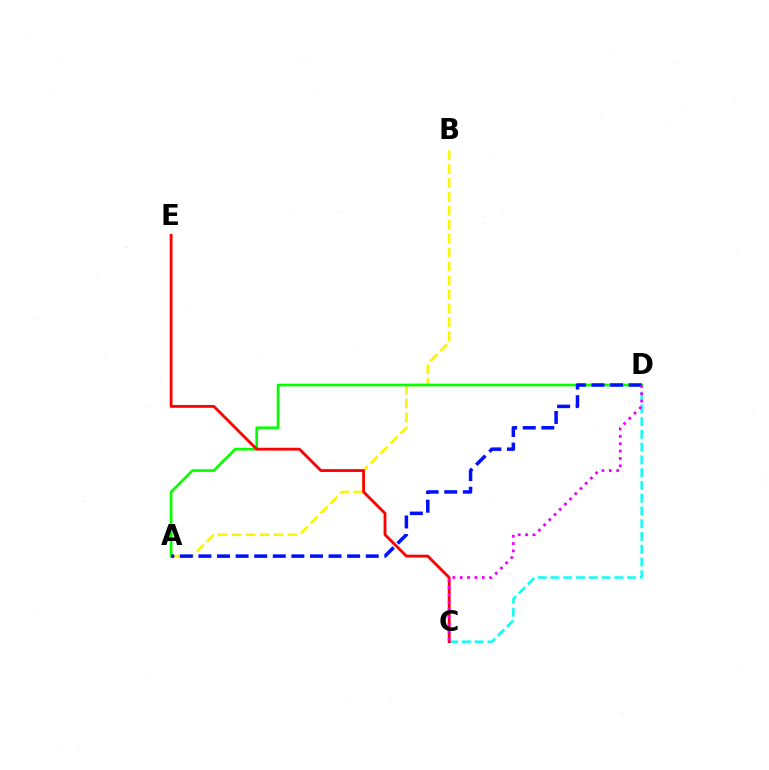{('A', 'B'): [{'color': '#fcf500', 'line_style': 'dashed', 'thickness': 1.89}], ('C', 'D'): [{'color': '#00fff6', 'line_style': 'dashed', 'thickness': 1.73}, {'color': '#ee00ff', 'line_style': 'dotted', 'thickness': 2.0}], ('A', 'D'): [{'color': '#08ff00', 'line_style': 'solid', 'thickness': 1.95}, {'color': '#0010ff', 'line_style': 'dashed', 'thickness': 2.53}], ('C', 'E'): [{'color': '#ff0000', 'line_style': 'solid', 'thickness': 2.04}]}